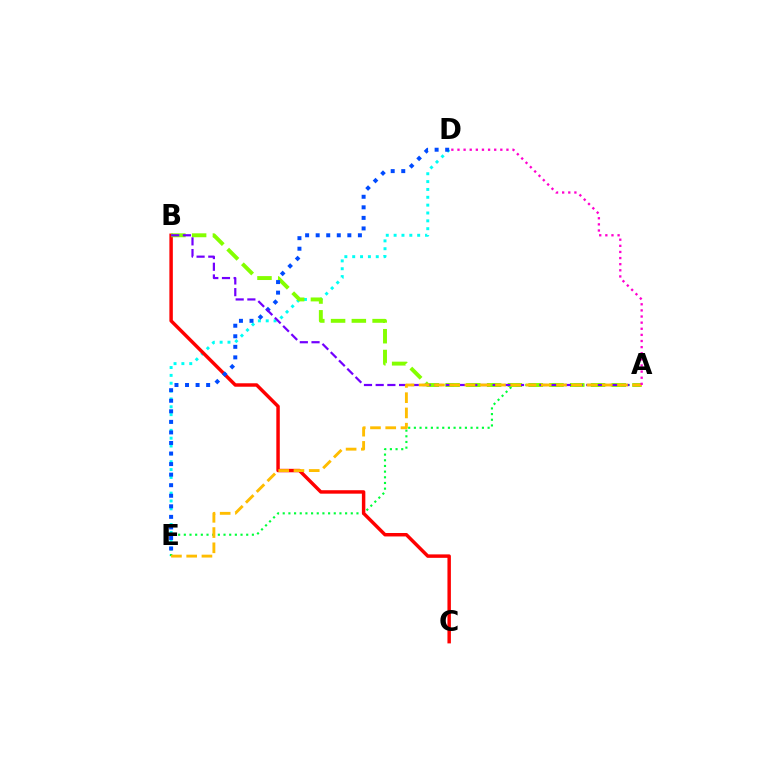{('D', 'E'): [{'color': '#00fff6', 'line_style': 'dotted', 'thickness': 2.13}, {'color': '#004bff', 'line_style': 'dotted', 'thickness': 2.87}], ('A', 'E'): [{'color': '#00ff39', 'line_style': 'dotted', 'thickness': 1.54}, {'color': '#ffbd00', 'line_style': 'dashed', 'thickness': 2.07}], ('B', 'C'): [{'color': '#ff0000', 'line_style': 'solid', 'thickness': 2.49}], ('A', 'B'): [{'color': '#84ff00', 'line_style': 'dashed', 'thickness': 2.82}, {'color': '#7200ff', 'line_style': 'dashed', 'thickness': 1.59}], ('A', 'D'): [{'color': '#ff00cf', 'line_style': 'dotted', 'thickness': 1.66}]}